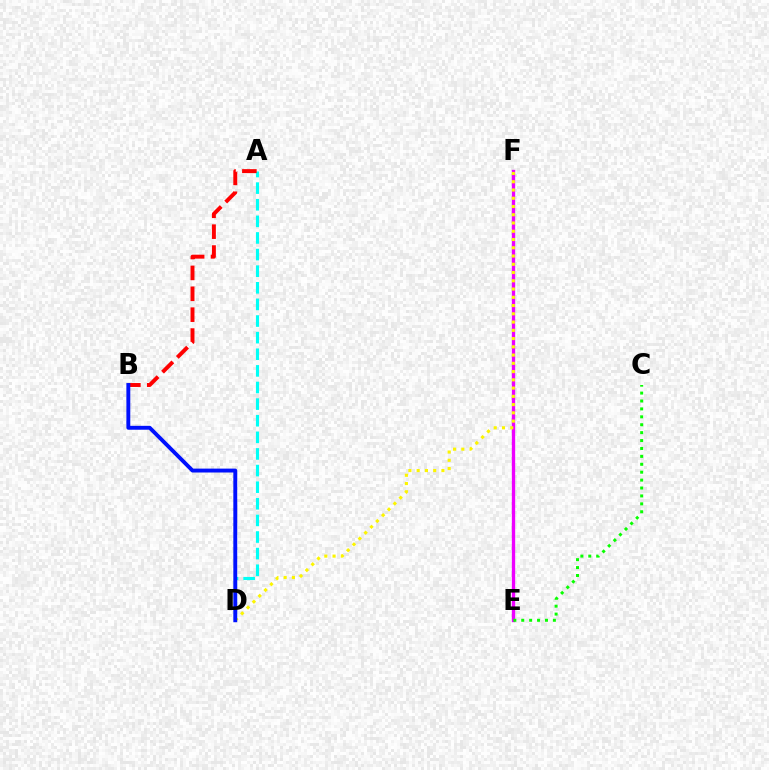{('E', 'F'): [{'color': '#ee00ff', 'line_style': 'solid', 'thickness': 2.4}], ('D', 'F'): [{'color': '#fcf500', 'line_style': 'dotted', 'thickness': 2.24}], ('A', 'D'): [{'color': '#00fff6', 'line_style': 'dashed', 'thickness': 2.26}], ('C', 'E'): [{'color': '#08ff00', 'line_style': 'dotted', 'thickness': 2.15}], ('A', 'B'): [{'color': '#ff0000', 'line_style': 'dashed', 'thickness': 2.84}], ('B', 'D'): [{'color': '#0010ff', 'line_style': 'solid', 'thickness': 2.8}]}